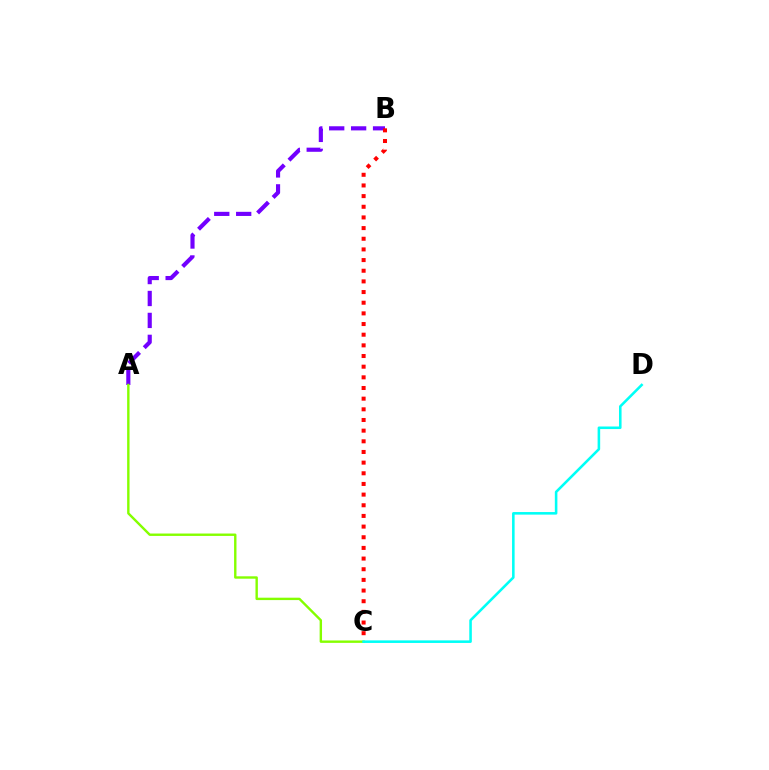{('A', 'B'): [{'color': '#7200ff', 'line_style': 'dashed', 'thickness': 2.98}], ('B', 'C'): [{'color': '#ff0000', 'line_style': 'dotted', 'thickness': 2.9}], ('A', 'C'): [{'color': '#84ff00', 'line_style': 'solid', 'thickness': 1.73}], ('C', 'D'): [{'color': '#00fff6', 'line_style': 'solid', 'thickness': 1.85}]}